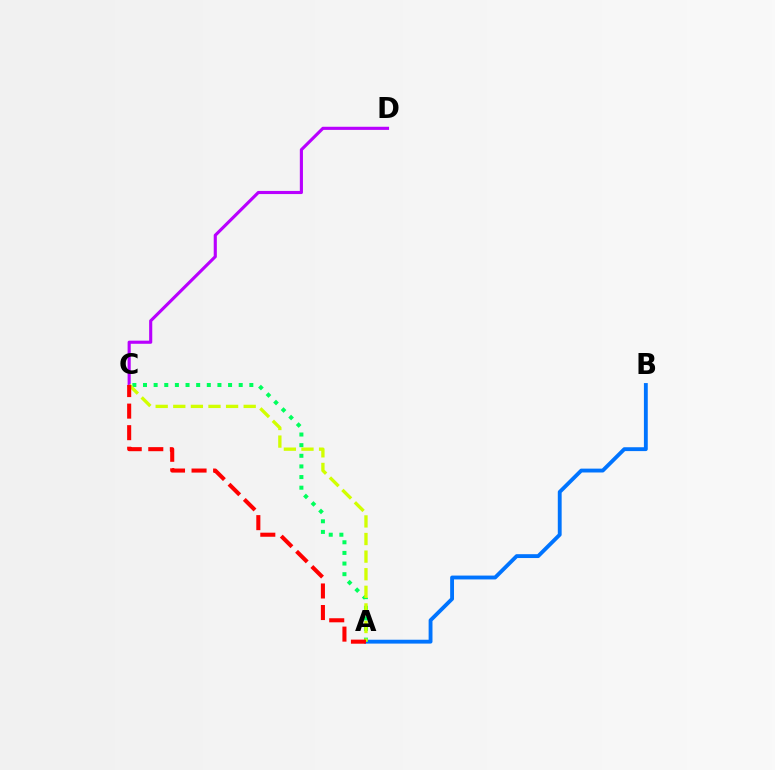{('A', 'B'): [{'color': '#0074ff', 'line_style': 'solid', 'thickness': 2.78}], ('C', 'D'): [{'color': '#b900ff', 'line_style': 'solid', 'thickness': 2.25}], ('A', 'C'): [{'color': '#00ff5c', 'line_style': 'dotted', 'thickness': 2.89}, {'color': '#d1ff00', 'line_style': 'dashed', 'thickness': 2.39}, {'color': '#ff0000', 'line_style': 'dashed', 'thickness': 2.93}]}